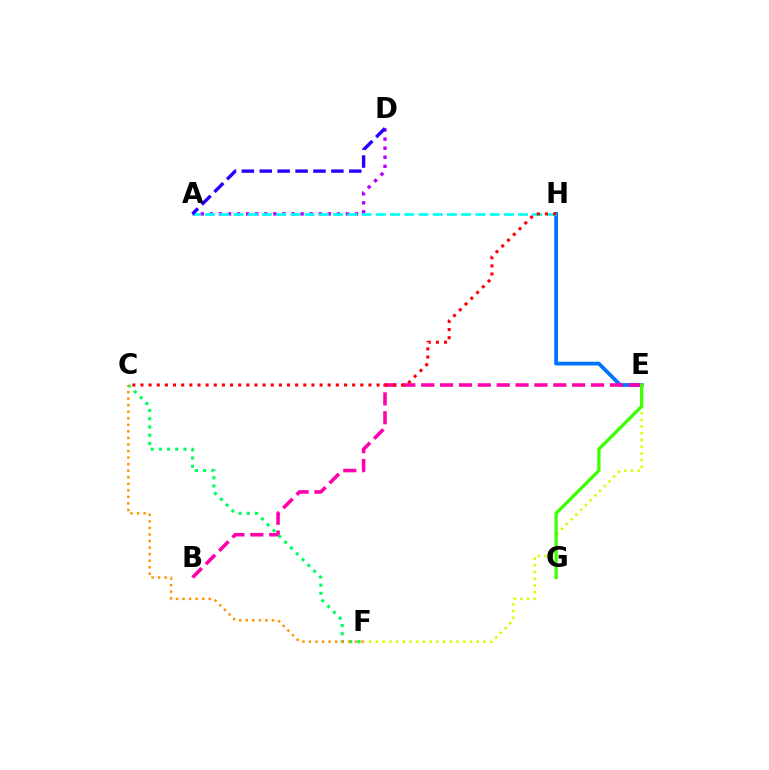{('E', 'H'): [{'color': '#0074ff', 'line_style': 'solid', 'thickness': 2.71}], ('A', 'D'): [{'color': '#b900ff', 'line_style': 'dotted', 'thickness': 2.46}, {'color': '#2500ff', 'line_style': 'dashed', 'thickness': 2.43}], ('E', 'F'): [{'color': '#d1ff00', 'line_style': 'dotted', 'thickness': 1.82}], ('A', 'H'): [{'color': '#00fff6', 'line_style': 'dashed', 'thickness': 1.93}], ('B', 'E'): [{'color': '#ff00ac', 'line_style': 'dashed', 'thickness': 2.56}], ('C', 'H'): [{'color': '#ff0000', 'line_style': 'dotted', 'thickness': 2.21}], ('E', 'G'): [{'color': '#3dff00', 'line_style': 'solid', 'thickness': 2.34}], ('C', 'F'): [{'color': '#00ff5c', 'line_style': 'dotted', 'thickness': 2.23}, {'color': '#ff9400', 'line_style': 'dotted', 'thickness': 1.78}]}